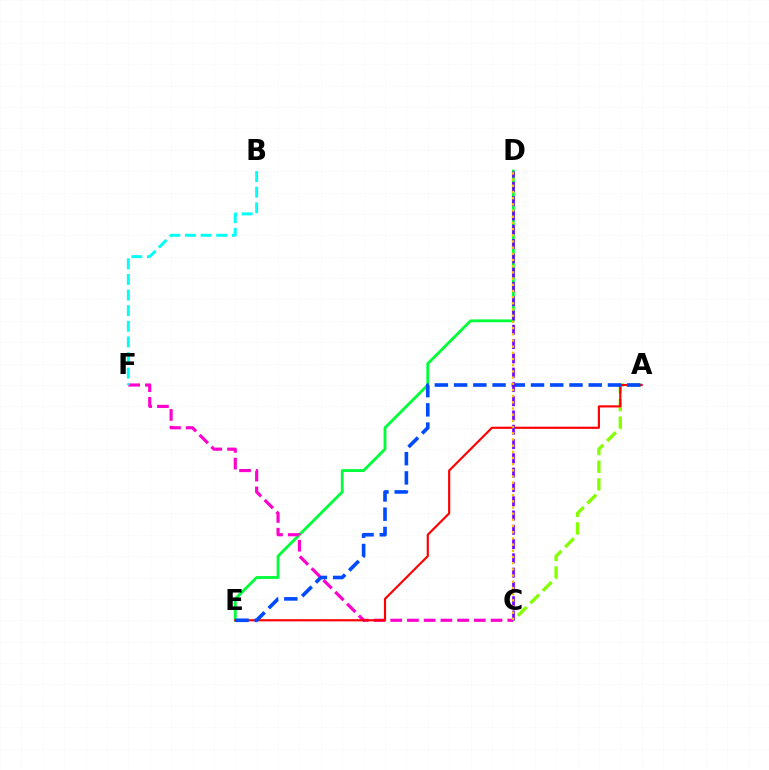{('D', 'E'): [{'color': '#00ff39', 'line_style': 'solid', 'thickness': 2.05}], ('C', 'F'): [{'color': '#ff00cf', 'line_style': 'dashed', 'thickness': 2.27}], ('A', 'C'): [{'color': '#84ff00', 'line_style': 'dashed', 'thickness': 2.4}], ('B', 'F'): [{'color': '#00fff6', 'line_style': 'dashed', 'thickness': 2.12}], ('A', 'E'): [{'color': '#ff0000', 'line_style': 'solid', 'thickness': 1.56}, {'color': '#004bff', 'line_style': 'dashed', 'thickness': 2.61}], ('C', 'D'): [{'color': '#7200ff', 'line_style': 'dashed', 'thickness': 1.94}, {'color': '#ffbd00', 'line_style': 'dotted', 'thickness': 1.68}]}